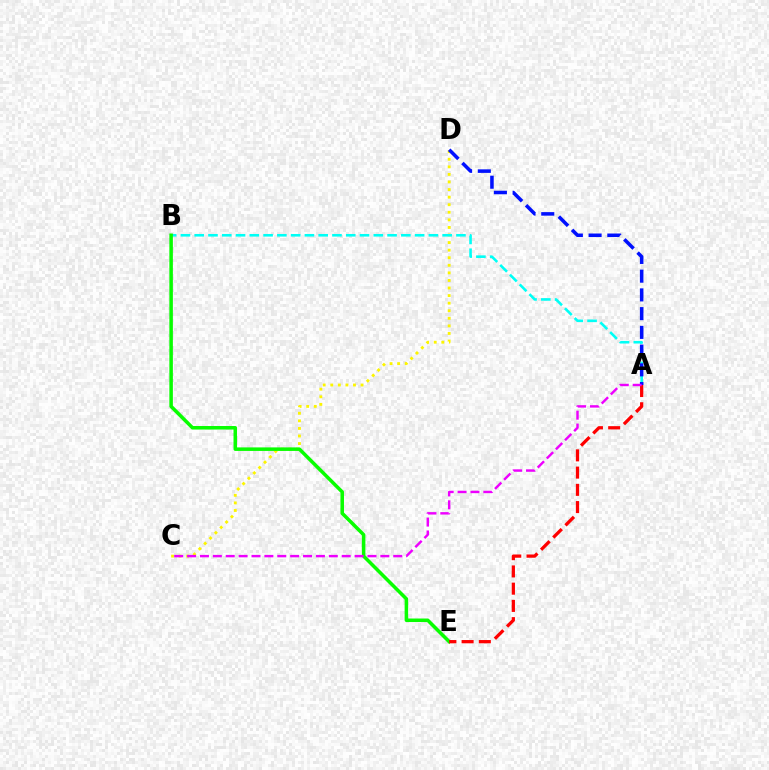{('C', 'D'): [{'color': '#fcf500', 'line_style': 'dotted', 'thickness': 2.06}], ('A', 'B'): [{'color': '#00fff6', 'line_style': 'dashed', 'thickness': 1.87}], ('A', 'D'): [{'color': '#0010ff', 'line_style': 'dashed', 'thickness': 2.55}], ('B', 'E'): [{'color': '#08ff00', 'line_style': 'solid', 'thickness': 2.54}], ('A', 'E'): [{'color': '#ff0000', 'line_style': 'dashed', 'thickness': 2.34}], ('A', 'C'): [{'color': '#ee00ff', 'line_style': 'dashed', 'thickness': 1.75}]}